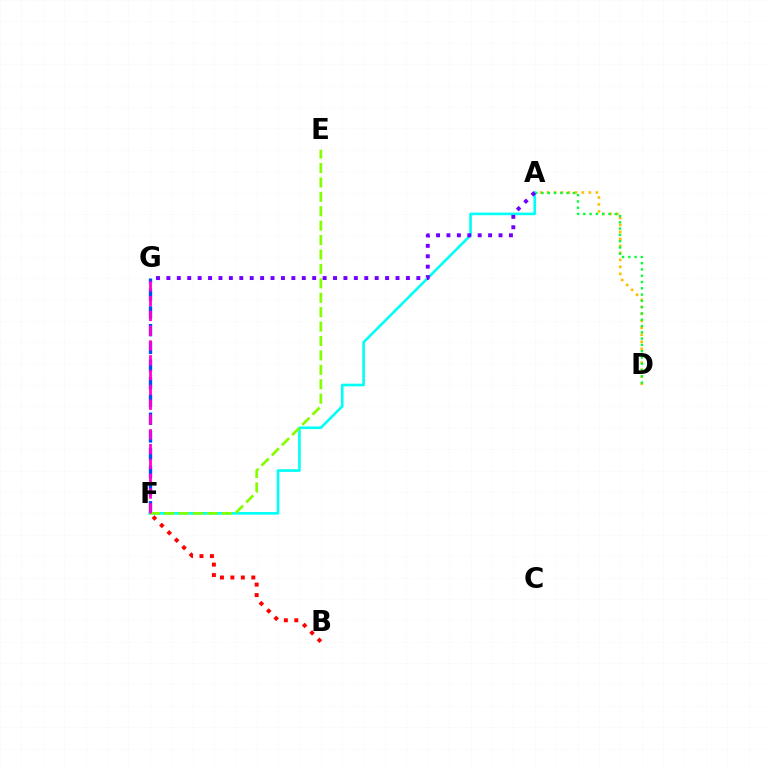{('A', 'D'): [{'color': '#ffbd00', 'line_style': 'dotted', 'thickness': 1.9}, {'color': '#00ff39', 'line_style': 'dotted', 'thickness': 1.71}], ('F', 'G'): [{'color': '#004bff', 'line_style': 'dashed', 'thickness': 2.41}, {'color': '#ff00cf', 'line_style': 'dashed', 'thickness': 2.01}], ('B', 'F'): [{'color': '#ff0000', 'line_style': 'dotted', 'thickness': 2.84}], ('A', 'F'): [{'color': '#00fff6', 'line_style': 'solid', 'thickness': 1.9}], ('E', 'F'): [{'color': '#84ff00', 'line_style': 'dashed', 'thickness': 1.96}], ('A', 'G'): [{'color': '#7200ff', 'line_style': 'dotted', 'thickness': 2.83}]}